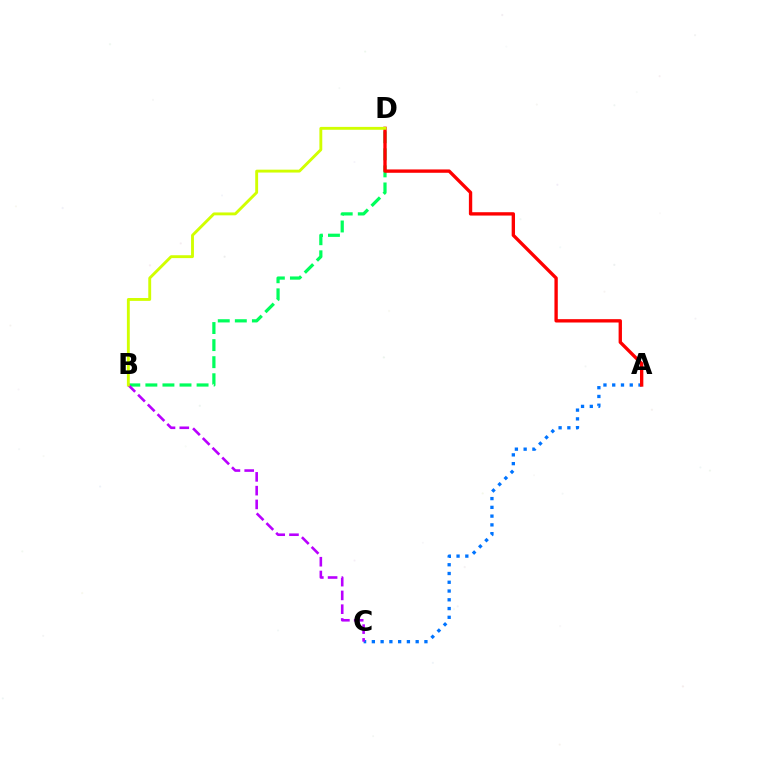{('B', 'D'): [{'color': '#00ff5c', 'line_style': 'dashed', 'thickness': 2.32}, {'color': '#d1ff00', 'line_style': 'solid', 'thickness': 2.07}], ('A', 'C'): [{'color': '#0074ff', 'line_style': 'dotted', 'thickness': 2.38}], ('B', 'C'): [{'color': '#b900ff', 'line_style': 'dashed', 'thickness': 1.87}], ('A', 'D'): [{'color': '#ff0000', 'line_style': 'solid', 'thickness': 2.41}]}